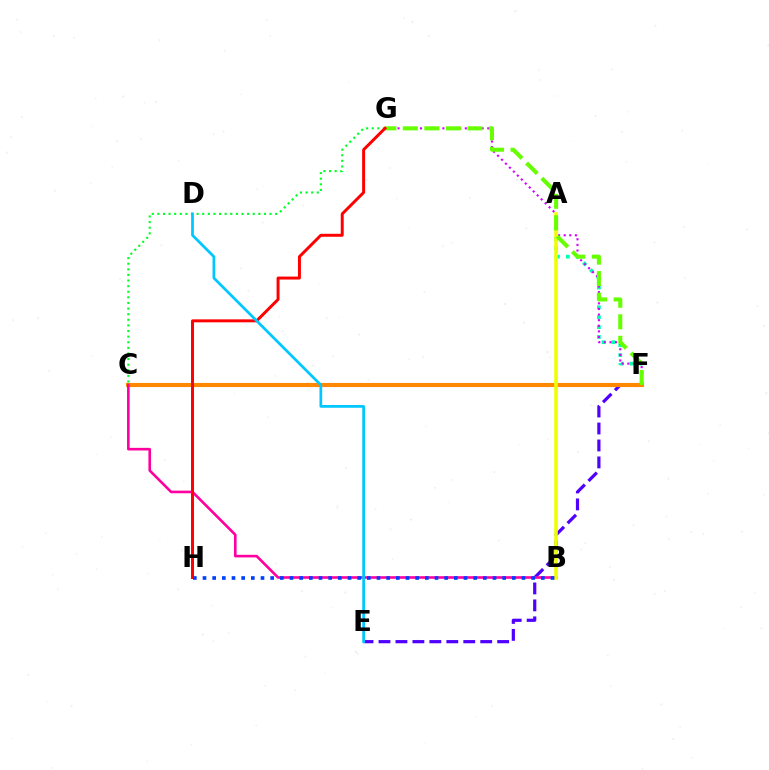{('A', 'F'): [{'color': '#00ffaf', 'line_style': 'dotted', 'thickness': 2.69}], ('C', 'G'): [{'color': '#00ff27', 'line_style': 'dotted', 'thickness': 1.52}], ('F', 'G'): [{'color': '#d600ff', 'line_style': 'dotted', 'thickness': 1.52}, {'color': '#66ff00', 'line_style': 'dashed', 'thickness': 2.92}], ('E', 'F'): [{'color': '#4f00ff', 'line_style': 'dashed', 'thickness': 2.3}], ('C', 'F'): [{'color': '#ff8800', 'line_style': 'solid', 'thickness': 2.96}], ('B', 'C'): [{'color': '#ff00a0', 'line_style': 'solid', 'thickness': 1.89}], ('A', 'B'): [{'color': '#eeff00', 'line_style': 'solid', 'thickness': 2.58}], ('G', 'H'): [{'color': '#ff0000', 'line_style': 'solid', 'thickness': 2.13}], ('D', 'E'): [{'color': '#00c7ff', 'line_style': 'solid', 'thickness': 1.97}], ('B', 'H'): [{'color': '#003fff', 'line_style': 'dotted', 'thickness': 2.63}]}